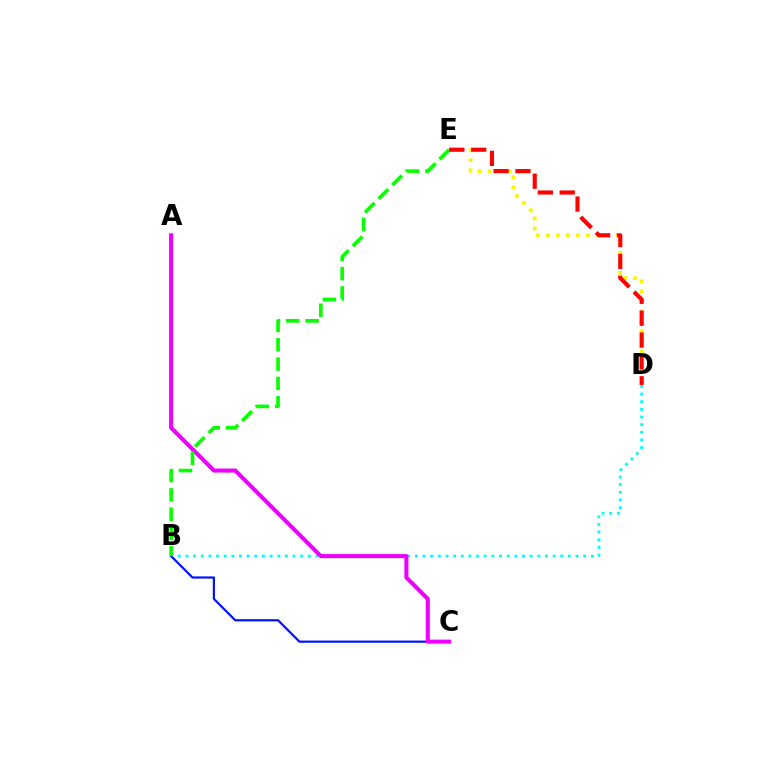{('B', 'D'): [{'color': '#00fff6', 'line_style': 'dotted', 'thickness': 2.08}], ('B', 'C'): [{'color': '#0010ff', 'line_style': 'solid', 'thickness': 1.57}], ('D', 'E'): [{'color': '#fcf500', 'line_style': 'dotted', 'thickness': 2.72}, {'color': '#ff0000', 'line_style': 'dashed', 'thickness': 2.97}], ('A', 'C'): [{'color': '#ee00ff', 'line_style': 'solid', 'thickness': 2.93}], ('B', 'E'): [{'color': '#08ff00', 'line_style': 'dashed', 'thickness': 2.63}]}